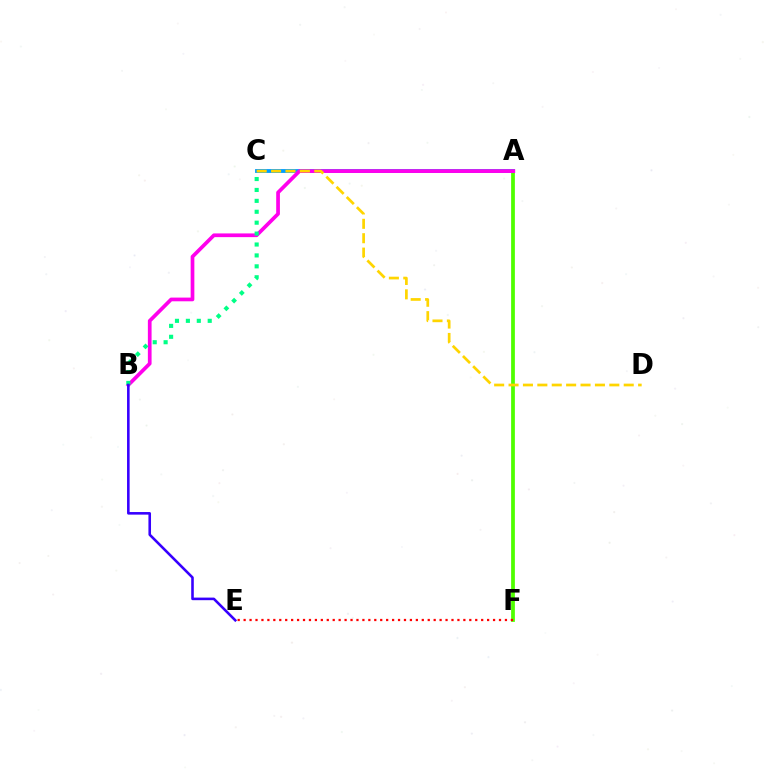{('A', 'F'): [{'color': '#4fff00', 'line_style': 'solid', 'thickness': 2.71}], ('A', 'C'): [{'color': '#009eff', 'line_style': 'solid', 'thickness': 2.76}], ('A', 'B'): [{'color': '#ff00ed', 'line_style': 'solid', 'thickness': 2.67}], ('E', 'F'): [{'color': '#ff0000', 'line_style': 'dotted', 'thickness': 1.61}], ('B', 'C'): [{'color': '#00ff86', 'line_style': 'dotted', 'thickness': 2.97}], ('B', 'E'): [{'color': '#3700ff', 'line_style': 'solid', 'thickness': 1.86}], ('C', 'D'): [{'color': '#ffd500', 'line_style': 'dashed', 'thickness': 1.96}]}